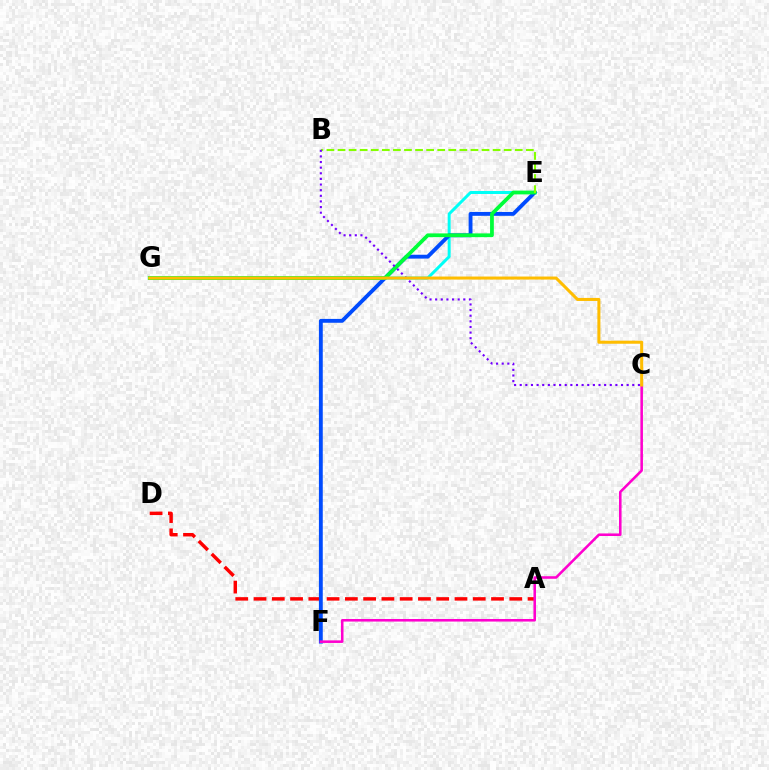{('A', 'D'): [{'color': '#ff0000', 'line_style': 'dashed', 'thickness': 2.48}], ('E', 'G'): [{'color': '#00fff6', 'line_style': 'solid', 'thickness': 2.15}, {'color': '#00ff39', 'line_style': 'solid', 'thickness': 2.71}], ('E', 'F'): [{'color': '#004bff', 'line_style': 'solid', 'thickness': 2.77}], ('C', 'F'): [{'color': '#ff00cf', 'line_style': 'solid', 'thickness': 1.85}], ('B', 'E'): [{'color': '#84ff00', 'line_style': 'dashed', 'thickness': 1.5}], ('B', 'C'): [{'color': '#7200ff', 'line_style': 'dotted', 'thickness': 1.53}], ('C', 'G'): [{'color': '#ffbd00', 'line_style': 'solid', 'thickness': 2.19}]}